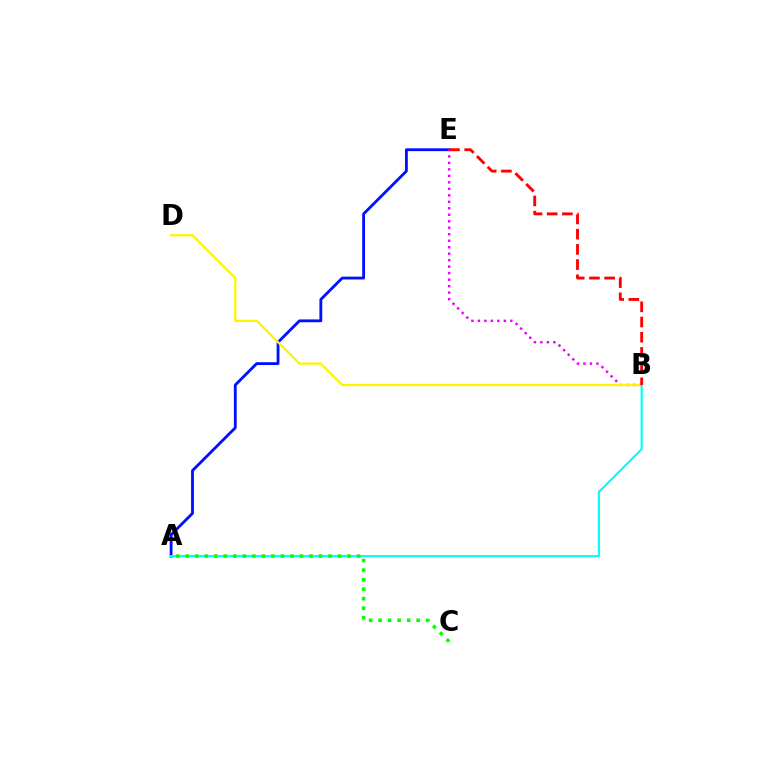{('A', 'E'): [{'color': '#0010ff', 'line_style': 'solid', 'thickness': 2.03}], ('B', 'E'): [{'color': '#ee00ff', 'line_style': 'dotted', 'thickness': 1.76}, {'color': '#ff0000', 'line_style': 'dashed', 'thickness': 2.07}], ('B', 'D'): [{'color': '#fcf500', 'line_style': 'solid', 'thickness': 1.63}], ('A', 'B'): [{'color': '#00fff6', 'line_style': 'solid', 'thickness': 1.54}], ('A', 'C'): [{'color': '#08ff00', 'line_style': 'dotted', 'thickness': 2.59}]}